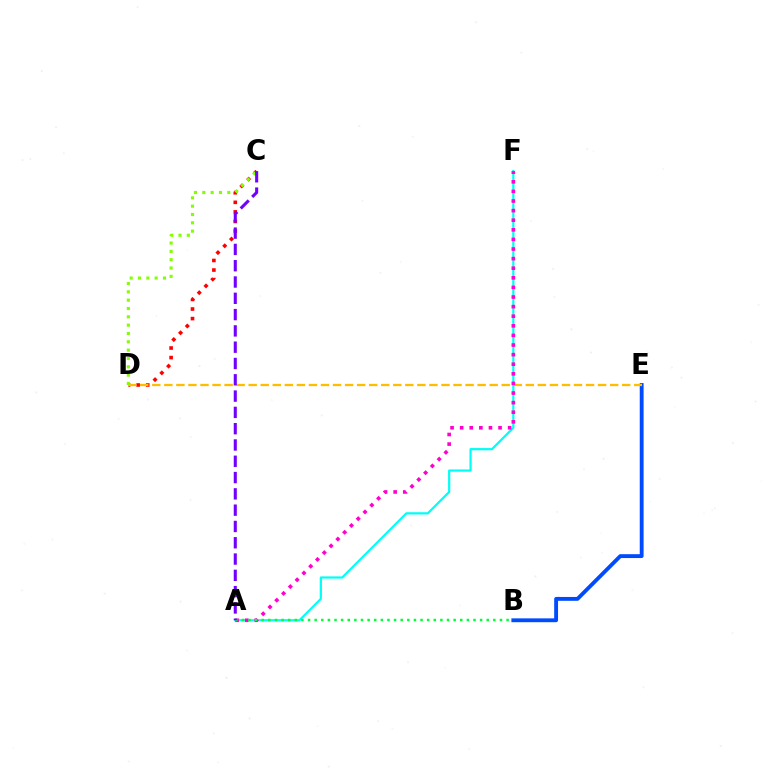{('A', 'F'): [{'color': '#00fff6', 'line_style': 'solid', 'thickness': 1.6}, {'color': '#ff00cf', 'line_style': 'dotted', 'thickness': 2.61}], ('C', 'D'): [{'color': '#ff0000', 'line_style': 'dotted', 'thickness': 2.6}, {'color': '#84ff00', 'line_style': 'dotted', 'thickness': 2.26}], ('B', 'E'): [{'color': '#004bff', 'line_style': 'solid', 'thickness': 2.77}], ('D', 'E'): [{'color': '#ffbd00', 'line_style': 'dashed', 'thickness': 1.64}], ('A', 'B'): [{'color': '#00ff39', 'line_style': 'dotted', 'thickness': 1.8}], ('A', 'C'): [{'color': '#7200ff', 'line_style': 'dashed', 'thickness': 2.21}]}